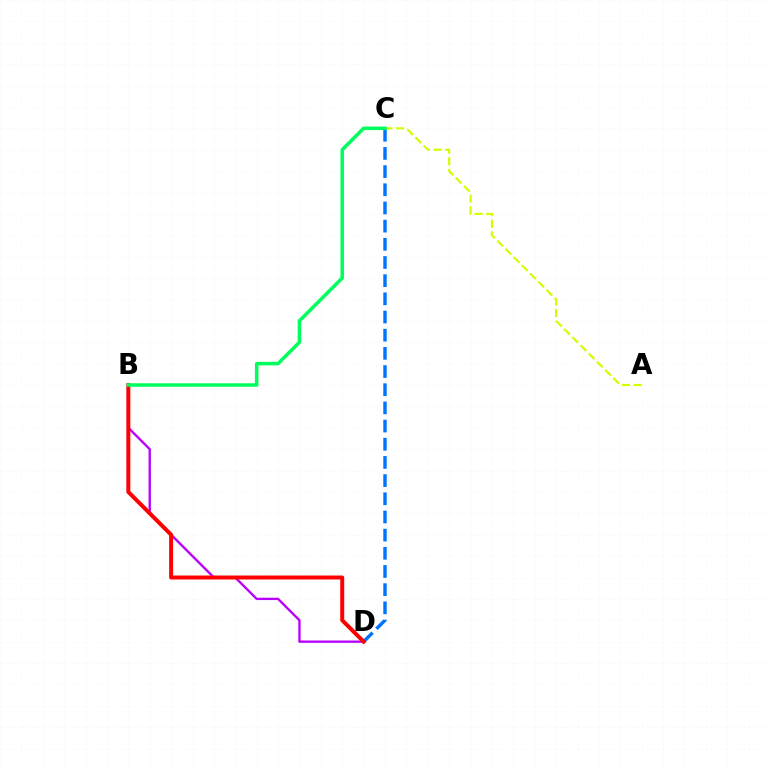{('C', 'D'): [{'color': '#0074ff', 'line_style': 'dashed', 'thickness': 2.47}], ('A', 'C'): [{'color': '#d1ff00', 'line_style': 'dashed', 'thickness': 1.57}], ('B', 'D'): [{'color': '#b900ff', 'line_style': 'solid', 'thickness': 1.68}, {'color': '#ff0000', 'line_style': 'solid', 'thickness': 2.87}], ('B', 'C'): [{'color': '#00ff5c', 'line_style': 'solid', 'thickness': 2.53}]}